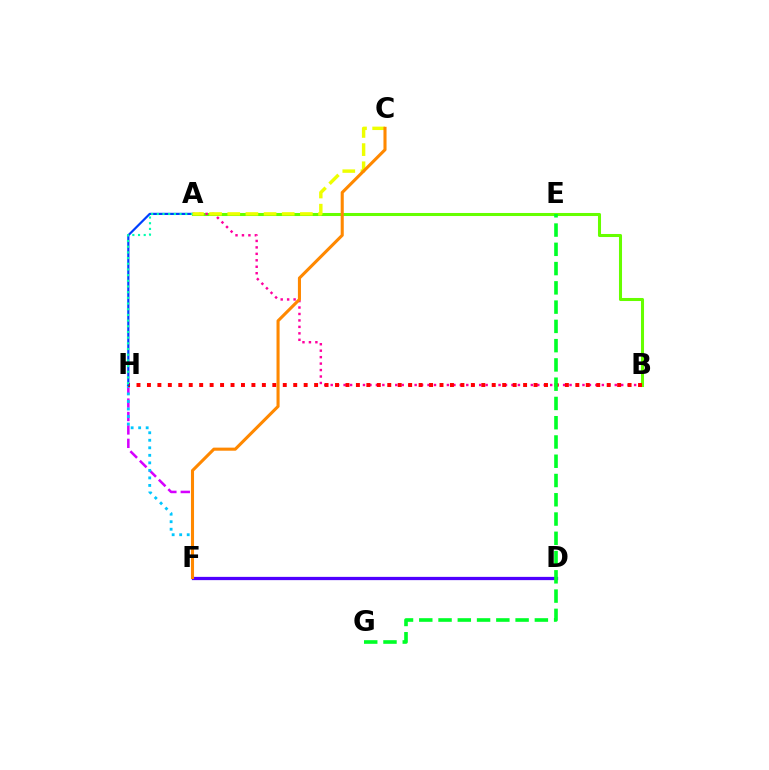{('A', 'B'): [{'color': '#66ff00', 'line_style': 'solid', 'thickness': 2.19}, {'color': '#ff00a0', 'line_style': 'dotted', 'thickness': 1.75}], ('F', 'H'): [{'color': '#d600ff', 'line_style': 'dashed', 'thickness': 1.82}, {'color': '#00c7ff', 'line_style': 'dotted', 'thickness': 2.04}], ('D', 'F'): [{'color': '#4f00ff', 'line_style': 'solid', 'thickness': 2.34}], ('B', 'H'): [{'color': '#ff0000', 'line_style': 'dotted', 'thickness': 2.84}], ('A', 'H'): [{'color': '#003fff', 'line_style': 'solid', 'thickness': 1.58}, {'color': '#00ffaf', 'line_style': 'dotted', 'thickness': 1.54}], ('A', 'C'): [{'color': '#eeff00', 'line_style': 'dashed', 'thickness': 2.47}], ('E', 'G'): [{'color': '#00ff27', 'line_style': 'dashed', 'thickness': 2.62}], ('C', 'F'): [{'color': '#ff8800', 'line_style': 'solid', 'thickness': 2.22}]}